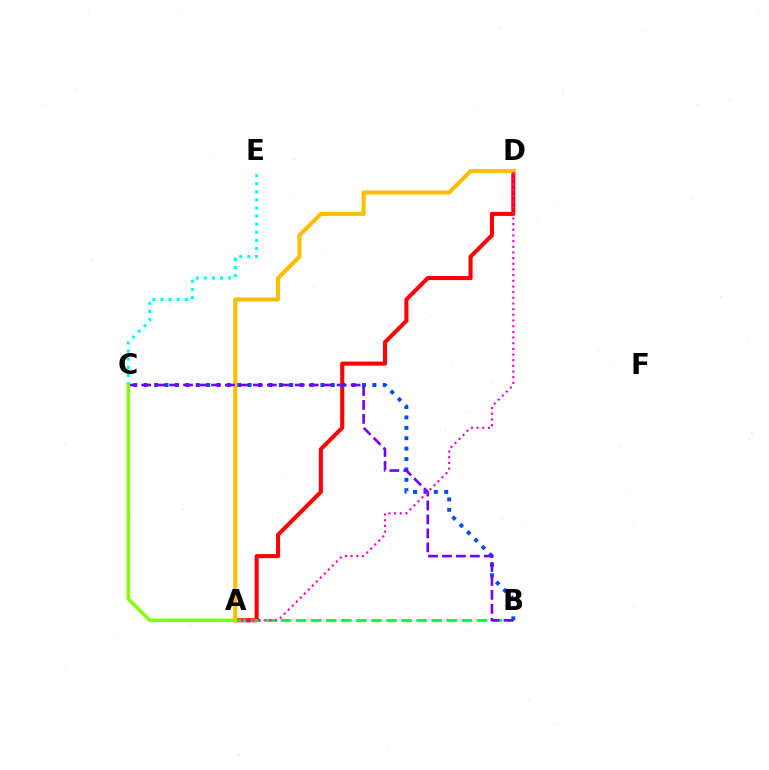{('A', 'D'): [{'color': '#ff0000', 'line_style': 'solid', 'thickness': 2.93}, {'color': '#ffbd00', 'line_style': 'solid', 'thickness': 2.93}, {'color': '#ff00cf', 'line_style': 'dotted', 'thickness': 1.54}], ('C', 'E'): [{'color': '#00fff6', 'line_style': 'dotted', 'thickness': 2.2}], ('A', 'B'): [{'color': '#00ff39', 'line_style': 'dashed', 'thickness': 2.05}], ('B', 'C'): [{'color': '#004bff', 'line_style': 'dotted', 'thickness': 2.82}, {'color': '#7200ff', 'line_style': 'dashed', 'thickness': 1.9}], ('A', 'C'): [{'color': '#84ff00', 'line_style': 'solid', 'thickness': 2.51}]}